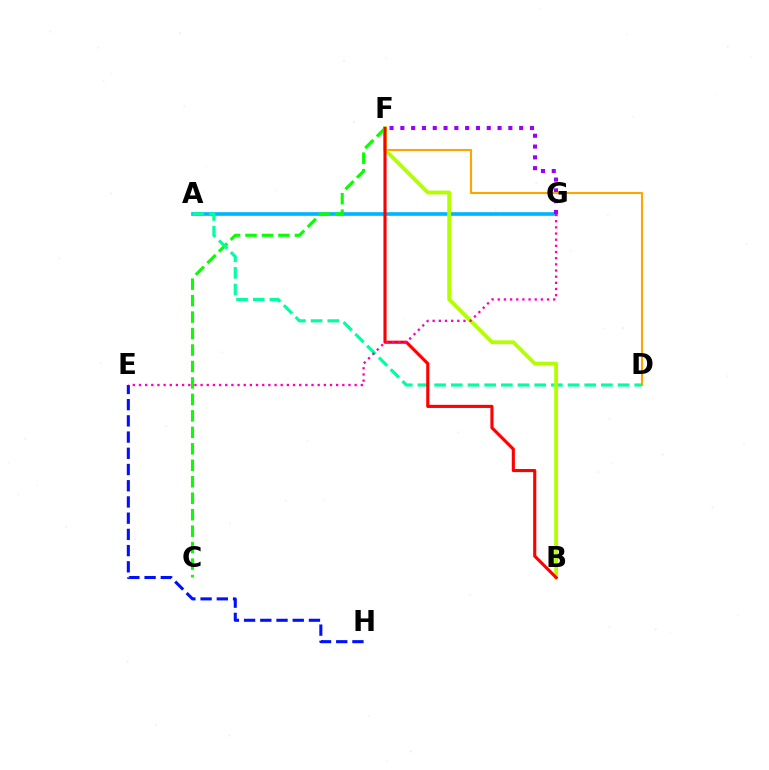{('A', 'G'): [{'color': '#00b5ff', 'line_style': 'solid', 'thickness': 2.63}], ('F', 'G'): [{'color': '#9b00ff', 'line_style': 'dotted', 'thickness': 2.93}], ('E', 'H'): [{'color': '#0010ff', 'line_style': 'dashed', 'thickness': 2.2}], ('C', 'F'): [{'color': '#08ff00', 'line_style': 'dashed', 'thickness': 2.24}], ('D', 'F'): [{'color': '#ffa500', 'line_style': 'solid', 'thickness': 1.51}], ('A', 'D'): [{'color': '#00ff9d', 'line_style': 'dashed', 'thickness': 2.27}], ('B', 'F'): [{'color': '#b3ff00', 'line_style': 'solid', 'thickness': 2.76}, {'color': '#ff0000', 'line_style': 'solid', 'thickness': 2.24}], ('E', 'G'): [{'color': '#ff00bd', 'line_style': 'dotted', 'thickness': 1.67}]}